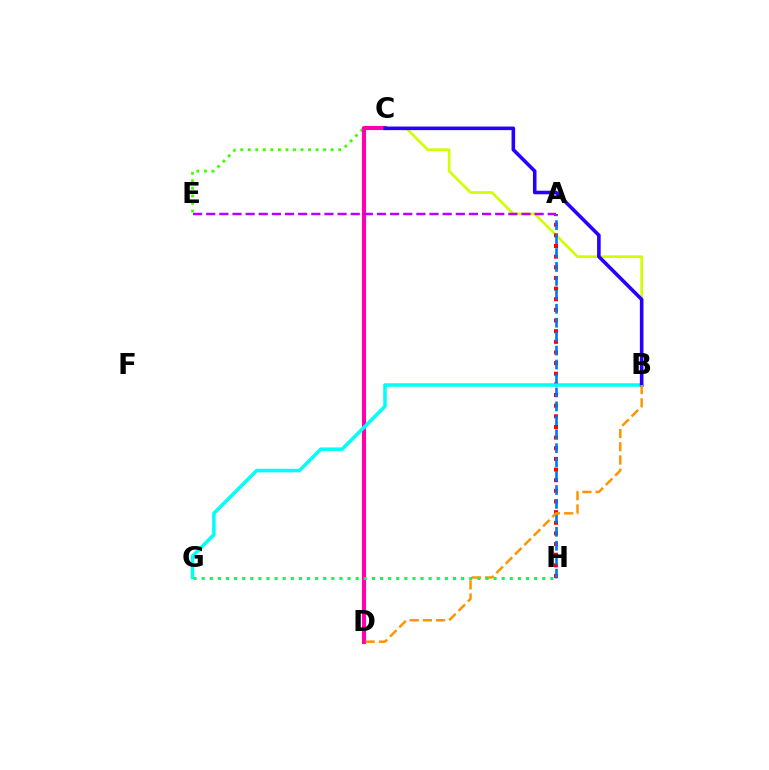{('B', 'C'): [{'color': '#d1ff00', 'line_style': 'solid', 'thickness': 1.95}, {'color': '#2500ff', 'line_style': 'solid', 'thickness': 2.58}], ('C', 'E'): [{'color': '#3dff00', 'line_style': 'dotted', 'thickness': 2.05}], ('A', 'H'): [{'color': '#ff0000', 'line_style': 'dotted', 'thickness': 2.89}, {'color': '#0074ff', 'line_style': 'dashed', 'thickness': 1.89}], ('C', 'D'): [{'color': '#ff00ac', 'line_style': 'solid', 'thickness': 2.96}], ('A', 'E'): [{'color': '#b900ff', 'line_style': 'dashed', 'thickness': 1.78}], ('B', 'G'): [{'color': '#00fff6', 'line_style': 'solid', 'thickness': 2.54}], ('B', 'D'): [{'color': '#ff9400', 'line_style': 'dashed', 'thickness': 1.79}], ('G', 'H'): [{'color': '#00ff5c', 'line_style': 'dotted', 'thickness': 2.2}]}